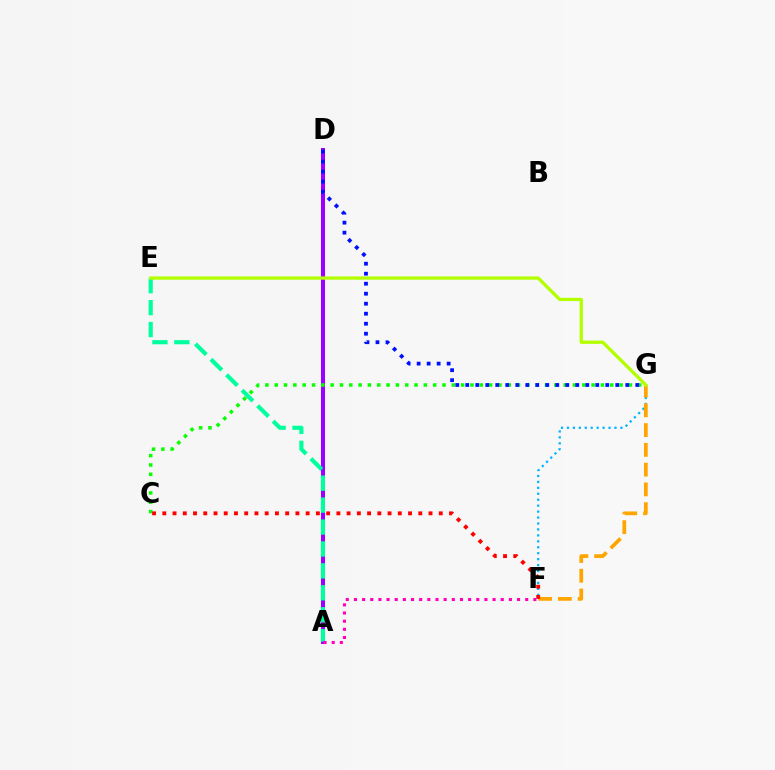{('A', 'D'): [{'color': '#9b00ff', 'line_style': 'solid', 'thickness': 2.9}], ('C', 'G'): [{'color': '#08ff00', 'line_style': 'dotted', 'thickness': 2.53}], ('D', 'G'): [{'color': '#0010ff', 'line_style': 'dotted', 'thickness': 2.72}], ('F', 'G'): [{'color': '#00b5ff', 'line_style': 'dotted', 'thickness': 1.61}, {'color': '#ffa500', 'line_style': 'dashed', 'thickness': 2.69}], ('A', 'E'): [{'color': '#00ff9d', 'line_style': 'dashed', 'thickness': 2.98}], ('E', 'G'): [{'color': '#b3ff00', 'line_style': 'solid', 'thickness': 2.37}], ('C', 'F'): [{'color': '#ff0000', 'line_style': 'dotted', 'thickness': 2.78}], ('A', 'F'): [{'color': '#ff00bd', 'line_style': 'dotted', 'thickness': 2.22}]}